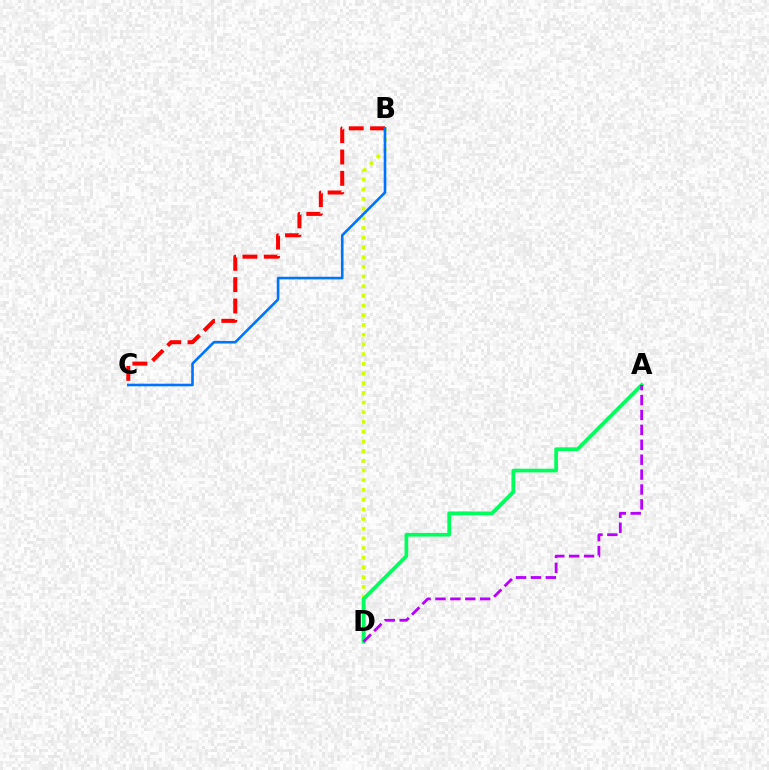{('B', 'D'): [{'color': '#d1ff00', 'line_style': 'dotted', 'thickness': 2.64}], ('A', 'D'): [{'color': '#00ff5c', 'line_style': 'solid', 'thickness': 2.66}, {'color': '#b900ff', 'line_style': 'dashed', 'thickness': 2.02}], ('B', 'C'): [{'color': '#ff0000', 'line_style': 'dashed', 'thickness': 2.9}, {'color': '#0074ff', 'line_style': 'solid', 'thickness': 1.88}]}